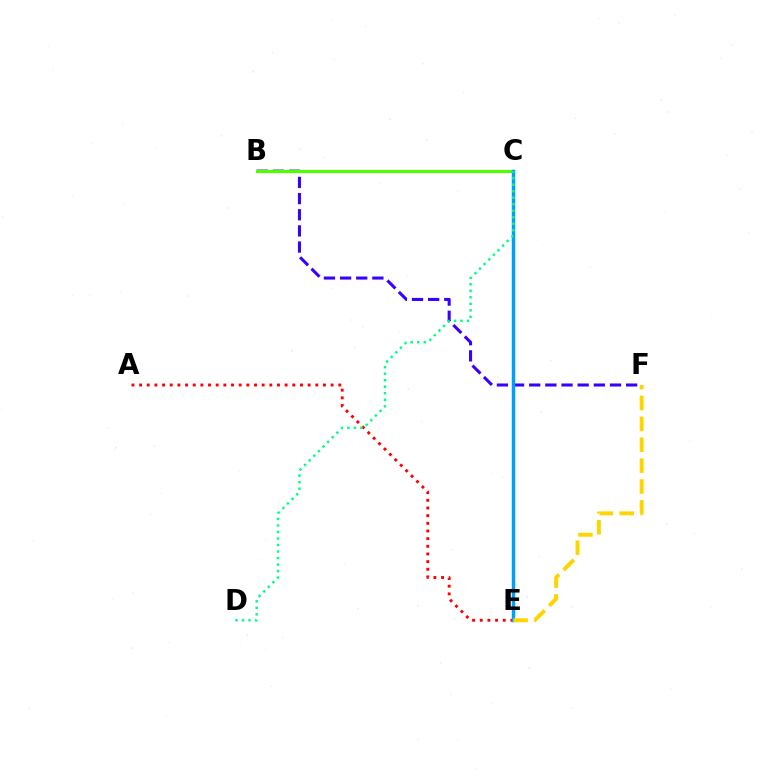{('B', 'C'): [{'color': '#ff00ed', 'line_style': 'solid', 'thickness': 1.93}, {'color': '#4fff00', 'line_style': 'solid', 'thickness': 2.23}], ('B', 'F'): [{'color': '#3700ff', 'line_style': 'dashed', 'thickness': 2.19}], ('A', 'E'): [{'color': '#ff0000', 'line_style': 'dotted', 'thickness': 2.08}], ('C', 'E'): [{'color': '#009eff', 'line_style': 'solid', 'thickness': 2.47}], ('C', 'D'): [{'color': '#00ff86', 'line_style': 'dotted', 'thickness': 1.77}], ('E', 'F'): [{'color': '#ffd500', 'line_style': 'dashed', 'thickness': 2.84}]}